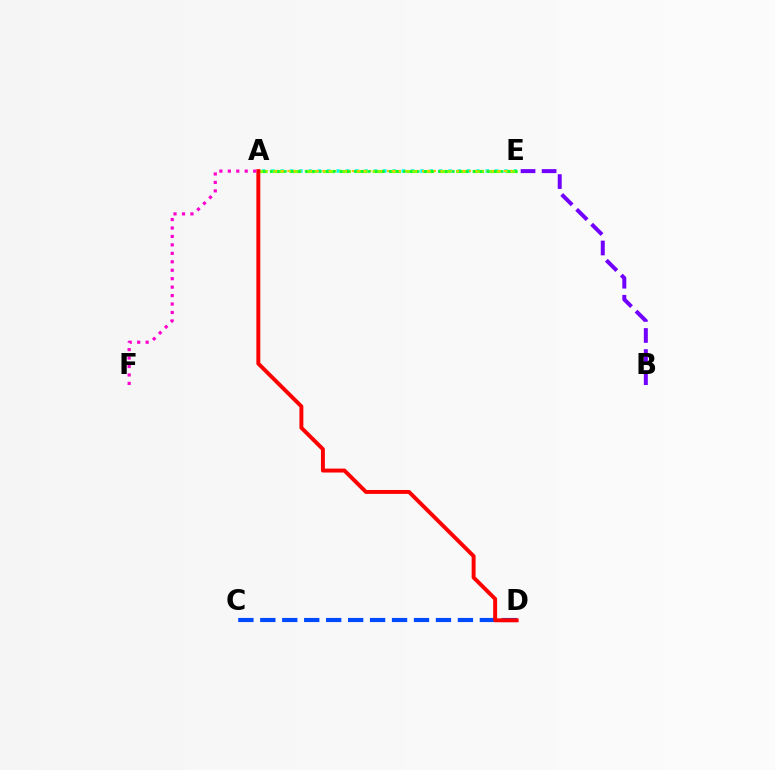{('A', 'E'): [{'color': '#00fff6', 'line_style': 'dotted', 'thickness': 2.53}, {'color': '#84ff00', 'line_style': 'dashed', 'thickness': 2.26}, {'color': '#ffbd00', 'line_style': 'dotted', 'thickness': 1.59}, {'color': '#00ff39', 'line_style': 'dotted', 'thickness': 1.9}], ('C', 'D'): [{'color': '#004bff', 'line_style': 'dashed', 'thickness': 2.98}], ('B', 'E'): [{'color': '#7200ff', 'line_style': 'dashed', 'thickness': 2.86}], ('A', 'D'): [{'color': '#ff0000', 'line_style': 'solid', 'thickness': 2.83}], ('A', 'F'): [{'color': '#ff00cf', 'line_style': 'dotted', 'thickness': 2.3}]}